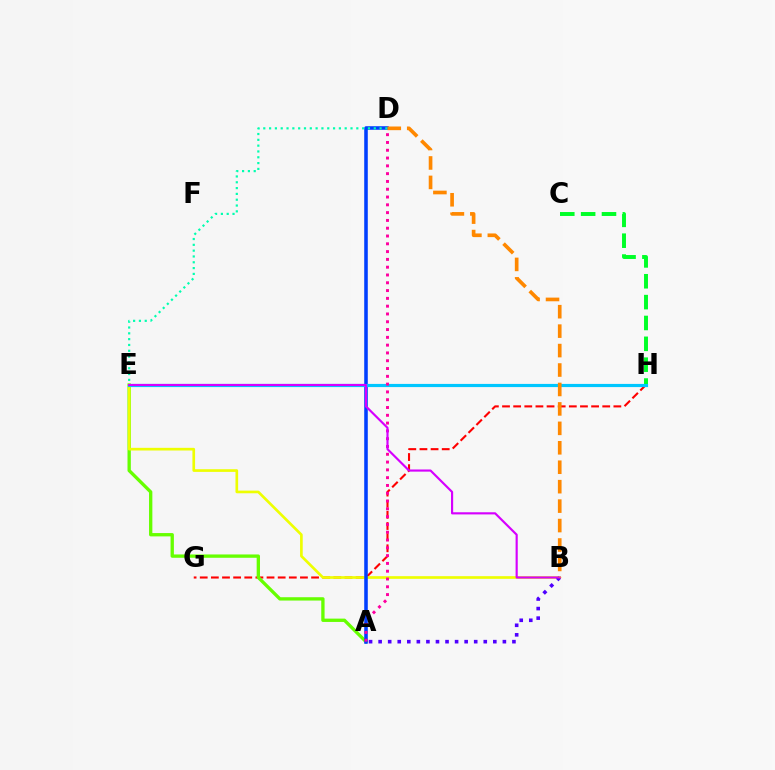{('G', 'H'): [{'color': '#ff0000', 'line_style': 'dashed', 'thickness': 1.51}], ('A', 'E'): [{'color': '#66ff00', 'line_style': 'solid', 'thickness': 2.39}], ('B', 'E'): [{'color': '#eeff00', 'line_style': 'solid', 'thickness': 1.92}, {'color': '#d600ff', 'line_style': 'solid', 'thickness': 1.55}], ('A', 'B'): [{'color': '#4f00ff', 'line_style': 'dotted', 'thickness': 2.6}], ('A', 'D'): [{'color': '#003fff', 'line_style': 'solid', 'thickness': 2.56}, {'color': '#ff00a0', 'line_style': 'dotted', 'thickness': 2.12}], ('C', 'H'): [{'color': '#00ff27', 'line_style': 'dashed', 'thickness': 2.83}], ('E', 'H'): [{'color': '#00c7ff', 'line_style': 'solid', 'thickness': 2.28}], ('D', 'E'): [{'color': '#00ffaf', 'line_style': 'dotted', 'thickness': 1.58}], ('B', 'D'): [{'color': '#ff8800', 'line_style': 'dashed', 'thickness': 2.64}]}